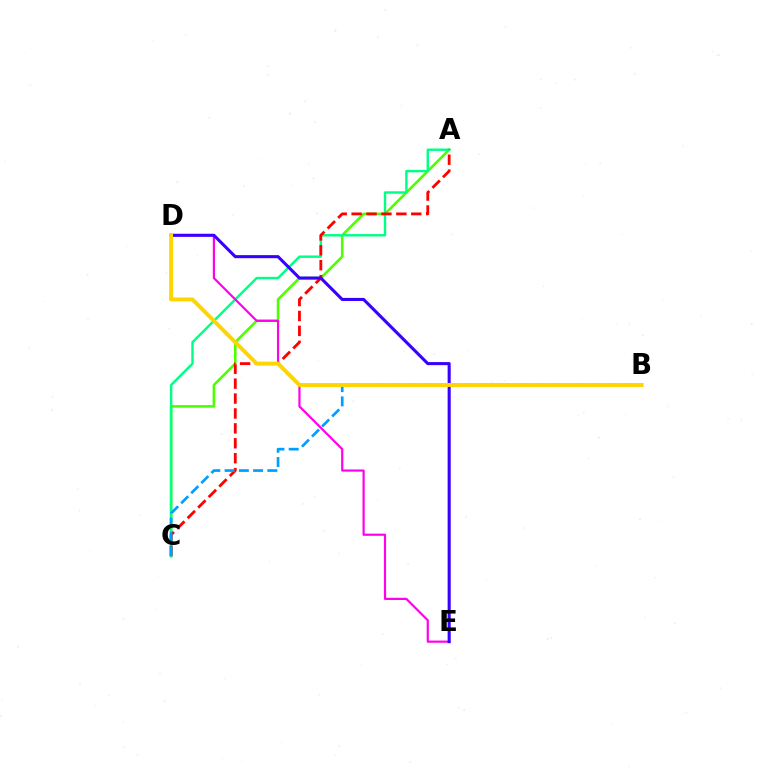{('A', 'C'): [{'color': '#4fff00', 'line_style': 'solid', 'thickness': 1.88}, {'color': '#00ff86', 'line_style': 'solid', 'thickness': 1.75}, {'color': '#ff0000', 'line_style': 'dashed', 'thickness': 2.03}], ('D', 'E'): [{'color': '#ff00ed', 'line_style': 'solid', 'thickness': 1.58}, {'color': '#3700ff', 'line_style': 'solid', 'thickness': 2.21}], ('B', 'C'): [{'color': '#009eff', 'line_style': 'dashed', 'thickness': 1.94}], ('B', 'D'): [{'color': '#ffd500', 'line_style': 'solid', 'thickness': 2.83}]}